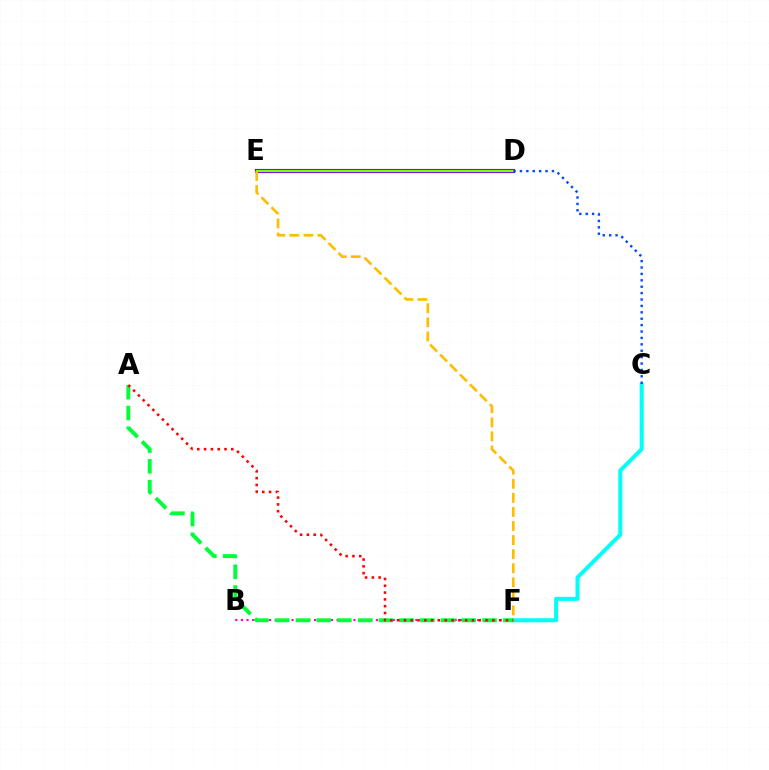{('C', 'F'): [{'color': '#00fff6', 'line_style': 'solid', 'thickness': 2.9}], ('D', 'E'): [{'color': '#7200ff', 'line_style': 'solid', 'thickness': 2.99}, {'color': '#84ff00', 'line_style': 'solid', 'thickness': 1.57}], ('E', 'F'): [{'color': '#ffbd00', 'line_style': 'dashed', 'thickness': 1.91}], ('B', 'F'): [{'color': '#ff00cf', 'line_style': 'dotted', 'thickness': 1.53}], ('C', 'D'): [{'color': '#004bff', 'line_style': 'dotted', 'thickness': 1.74}], ('A', 'F'): [{'color': '#00ff39', 'line_style': 'dashed', 'thickness': 2.82}, {'color': '#ff0000', 'line_style': 'dotted', 'thickness': 1.85}]}